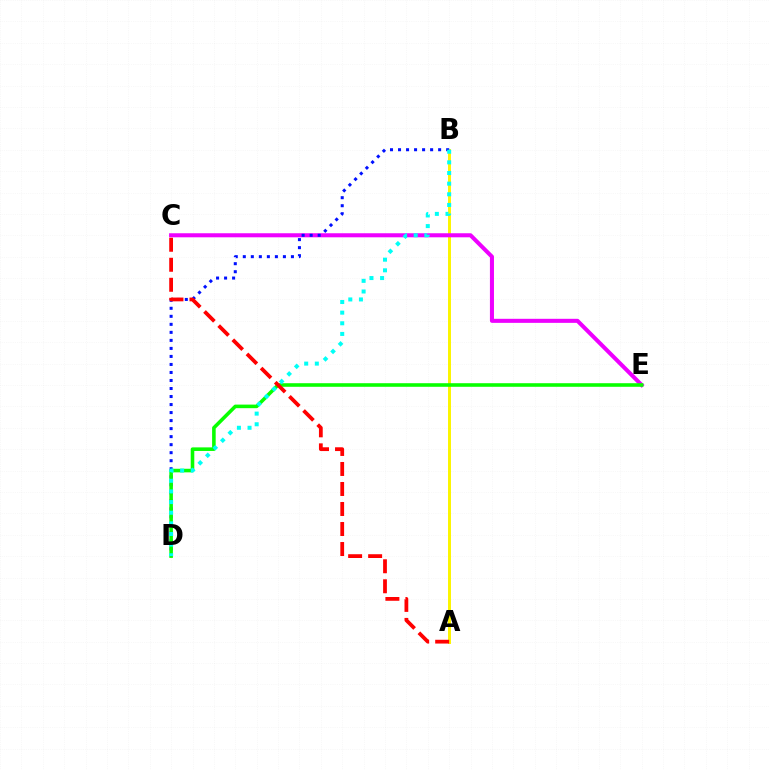{('A', 'B'): [{'color': '#fcf500', 'line_style': 'solid', 'thickness': 2.14}], ('C', 'E'): [{'color': '#ee00ff', 'line_style': 'solid', 'thickness': 2.91}], ('B', 'D'): [{'color': '#0010ff', 'line_style': 'dotted', 'thickness': 2.18}, {'color': '#00fff6', 'line_style': 'dotted', 'thickness': 2.89}], ('D', 'E'): [{'color': '#08ff00', 'line_style': 'solid', 'thickness': 2.57}], ('A', 'C'): [{'color': '#ff0000', 'line_style': 'dashed', 'thickness': 2.72}]}